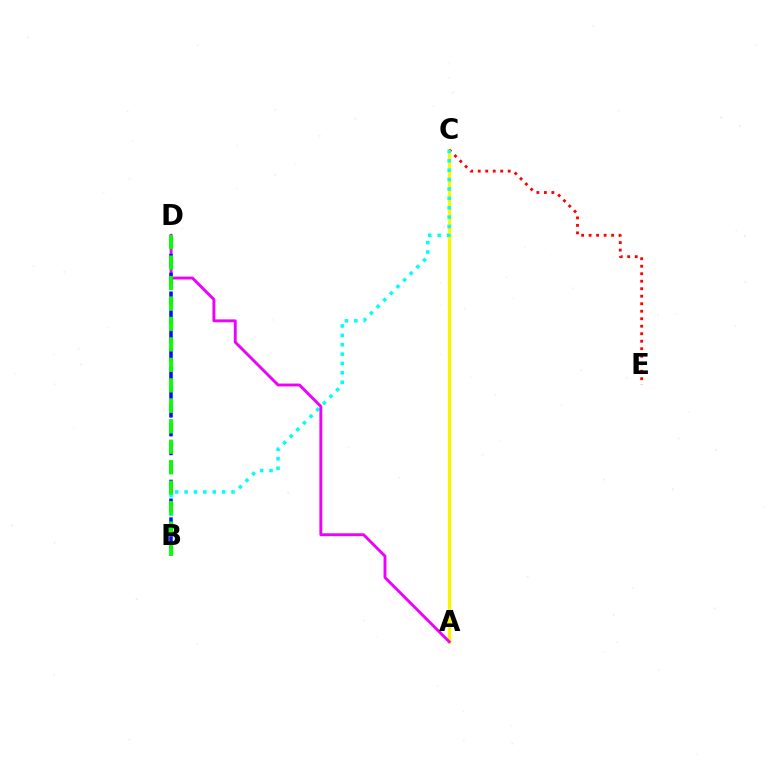{('A', 'C'): [{'color': '#fcf500', 'line_style': 'solid', 'thickness': 2.38}], ('C', 'E'): [{'color': '#ff0000', 'line_style': 'dotted', 'thickness': 2.04}], ('B', 'C'): [{'color': '#00fff6', 'line_style': 'dotted', 'thickness': 2.55}], ('A', 'D'): [{'color': '#ee00ff', 'line_style': 'solid', 'thickness': 2.08}], ('B', 'D'): [{'color': '#0010ff', 'line_style': 'dashed', 'thickness': 2.56}, {'color': '#08ff00', 'line_style': 'dashed', 'thickness': 2.78}]}